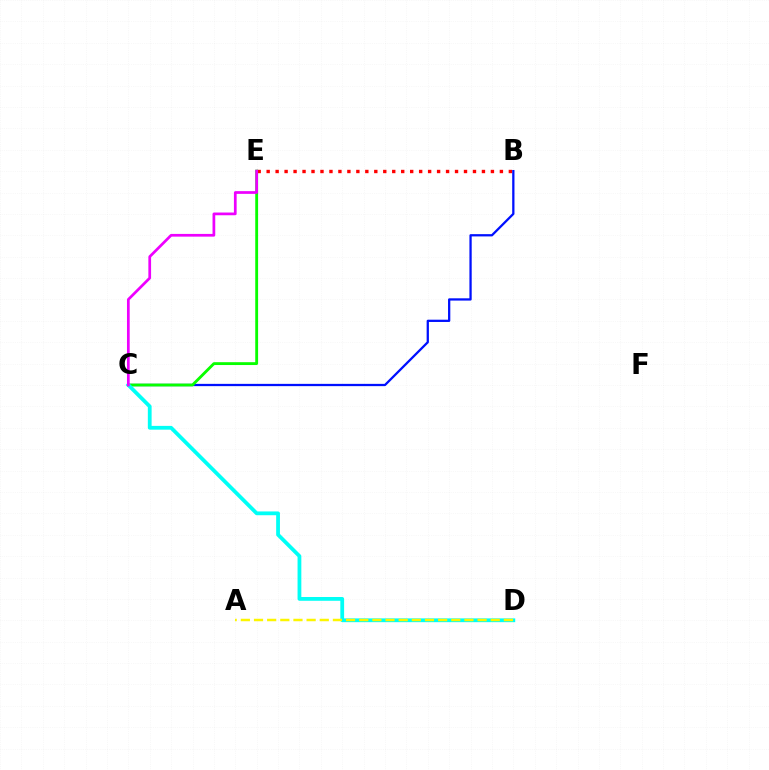{('B', 'C'): [{'color': '#0010ff', 'line_style': 'solid', 'thickness': 1.64}], ('B', 'E'): [{'color': '#ff0000', 'line_style': 'dotted', 'thickness': 2.44}], ('C', 'E'): [{'color': '#08ff00', 'line_style': 'solid', 'thickness': 2.05}, {'color': '#ee00ff', 'line_style': 'solid', 'thickness': 1.96}], ('C', 'D'): [{'color': '#00fff6', 'line_style': 'solid', 'thickness': 2.72}], ('A', 'D'): [{'color': '#fcf500', 'line_style': 'dashed', 'thickness': 1.79}]}